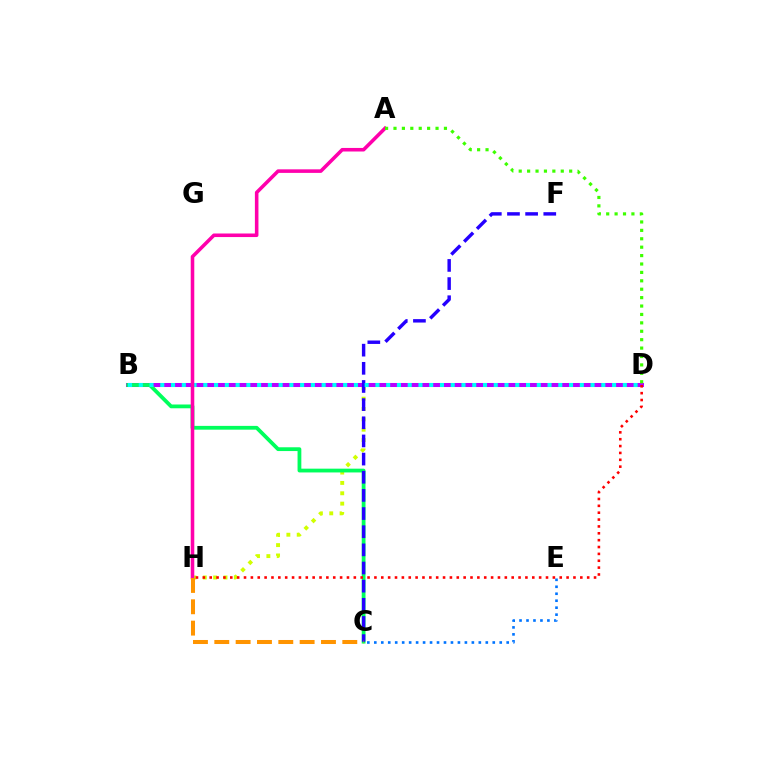{('D', 'H'): [{'color': '#d1ff00', 'line_style': 'dotted', 'thickness': 2.81}, {'color': '#ff0000', 'line_style': 'dotted', 'thickness': 1.86}], ('B', 'D'): [{'color': '#b900ff', 'line_style': 'solid', 'thickness': 2.9}, {'color': '#00fff6', 'line_style': 'dotted', 'thickness': 2.92}], ('C', 'E'): [{'color': '#0074ff', 'line_style': 'dotted', 'thickness': 1.89}], ('B', 'C'): [{'color': '#00ff5c', 'line_style': 'solid', 'thickness': 2.73}], ('C', 'F'): [{'color': '#2500ff', 'line_style': 'dashed', 'thickness': 2.47}], ('A', 'H'): [{'color': '#ff00ac', 'line_style': 'solid', 'thickness': 2.56}], ('C', 'H'): [{'color': '#ff9400', 'line_style': 'dashed', 'thickness': 2.9}], ('A', 'D'): [{'color': '#3dff00', 'line_style': 'dotted', 'thickness': 2.28}]}